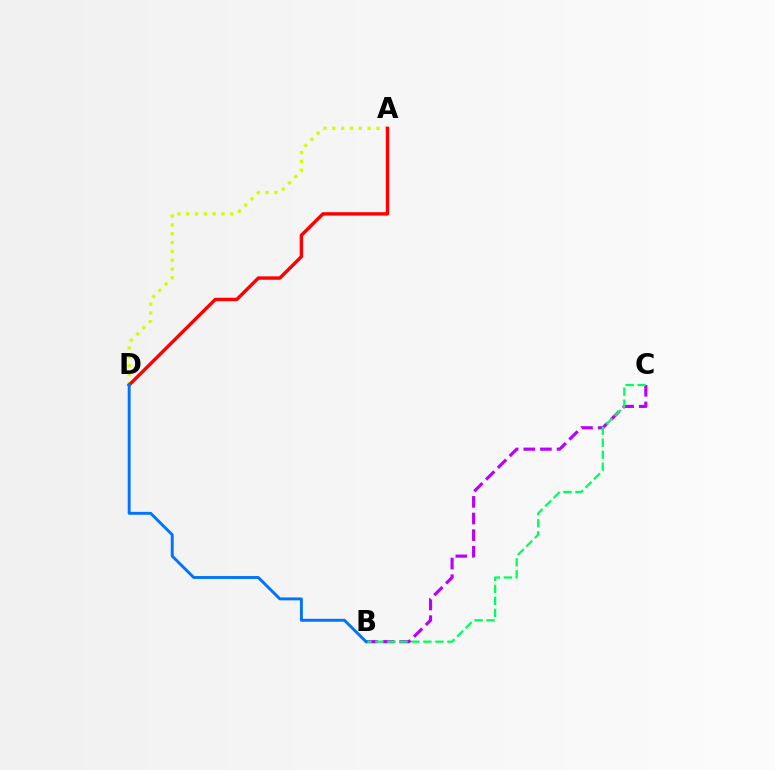{('A', 'D'): [{'color': '#d1ff00', 'line_style': 'dotted', 'thickness': 2.4}, {'color': '#ff0000', 'line_style': 'solid', 'thickness': 2.45}], ('B', 'C'): [{'color': '#b900ff', 'line_style': 'dashed', 'thickness': 2.26}, {'color': '#00ff5c', 'line_style': 'dashed', 'thickness': 1.63}], ('B', 'D'): [{'color': '#0074ff', 'line_style': 'solid', 'thickness': 2.1}]}